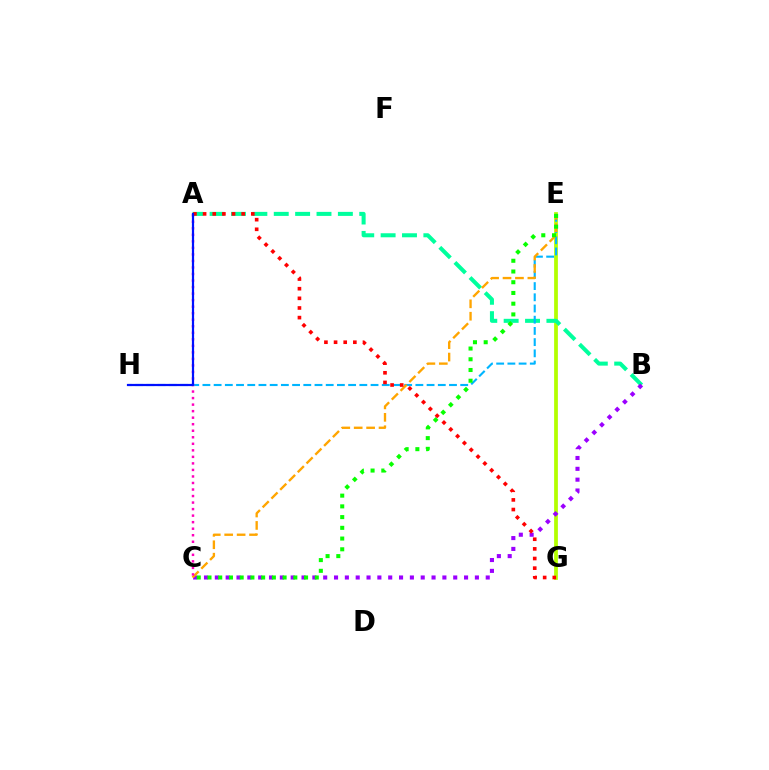{('E', 'G'): [{'color': '#b3ff00', 'line_style': 'solid', 'thickness': 2.7}], ('A', 'B'): [{'color': '#00ff9d', 'line_style': 'dashed', 'thickness': 2.9}], ('E', 'H'): [{'color': '#00b5ff', 'line_style': 'dashed', 'thickness': 1.52}], ('B', 'C'): [{'color': '#9b00ff', 'line_style': 'dotted', 'thickness': 2.94}], ('C', 'E'): [{'color': '#ffa500', 'line_style': 'dashed', 'thickness': 1.69}, {'color': '#08ff00', 'line_style': 'dotted', 'thickness': 2.92}], ('A', 'C'): [{'color': '#ff00bd', 'line_style': 'dotted', 'thickness': 1.77}], ('A', 'G'): [{'color': '#ff0000', 'line_style': 'dotted', 'thickness': 2.62}], ('A', 'H'): [{'color': '#0010ff', 'line_style': 'solid', 'thickness': 1.59}]}